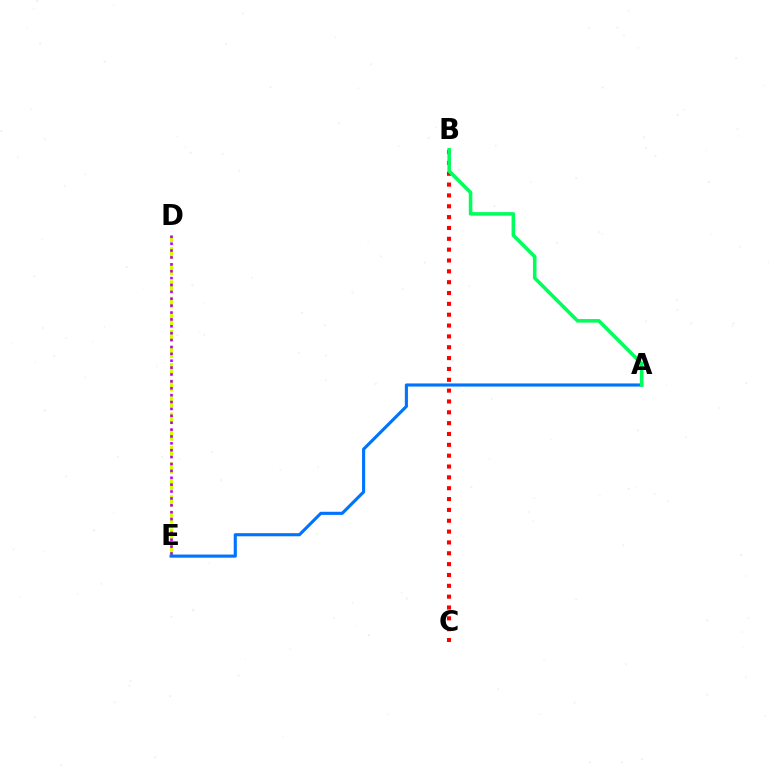{('D', 'E'): [{'color': '#d1ff00', 'line_style': 'dashed', 'thickness': 2.25}, {'color': '#b900ff', 'line_style': 'dotted', 'thickness': 1.87}], ('A', 'E'): [{'color': '#0074ff', 'line_style': 'solid', 'thickness': 2.24}], ('B', 'C'): [{'color': '#ff0000', 'line_style': 'dotted', 'thickness': 2.95}], ('A', 'B'): [{'color': '#00ff5c', 'line_style': 'solid', 'thickness': 2.56}]}